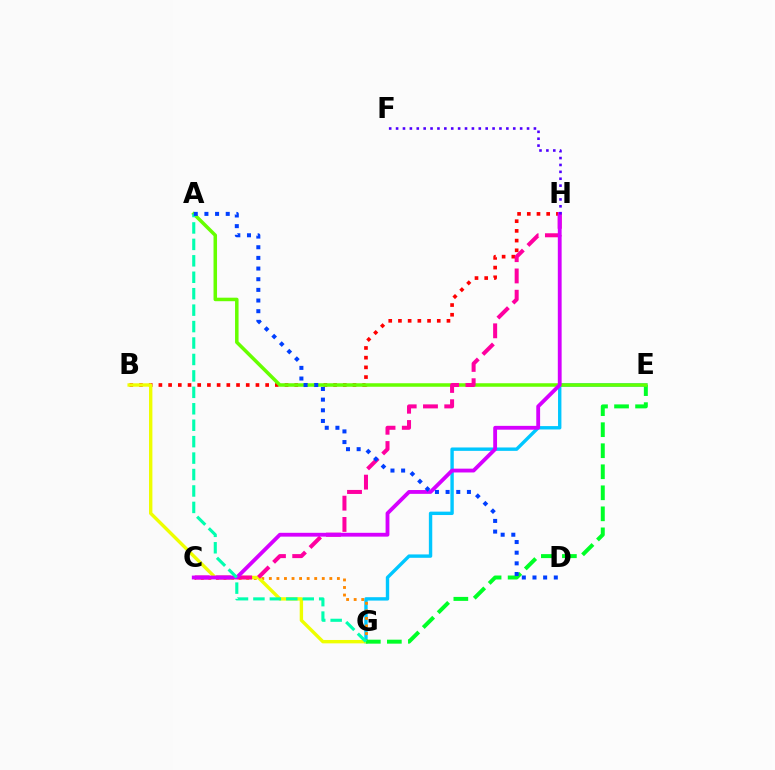{('E', 'G'): [{'color': '#00c7ff', 'line_style': 'solid', 'thickness': 2.44}, {'color': '#00ff27', 'line_style': 'dashed', 'thickness': 2.86}], ('C', 'G'): [{'color': '#ff8800', 'line_style': 'dotted', 'thickness': 2.05}], ('B', 'H'): [{'color': '#ff0000', 'line_style': 'dotted', 'thickness': 2.64}], ('B', 'G'): [{'color': '#eeff00', 'line_style': 'solid', 'thickness': 2.44}], ('A', 'E'): [{'color': '#66ff00', 'line_style': 'solid', 'thickness': 2.53}], ('C', 'H'): [{'color': '#ff00a0', 'line_style': 'dashed', 'thickness': 2.89}, {'color': '#d600ff', 'line_style': 'solid', 'thickness': 2.75}], ('F', 'H'): [{'color': '#4f00ff', 'line_style': 'dotted', 'thickness': 1.87}], ('A', 'G'): [{'color': '#00ffaf', 'line_style': 'dashed', 'thickness': 2.23}], ('A', 'D'): [{'color': '#003fff', 'line_style': 'dotted', 'thickness': 2.9}]}